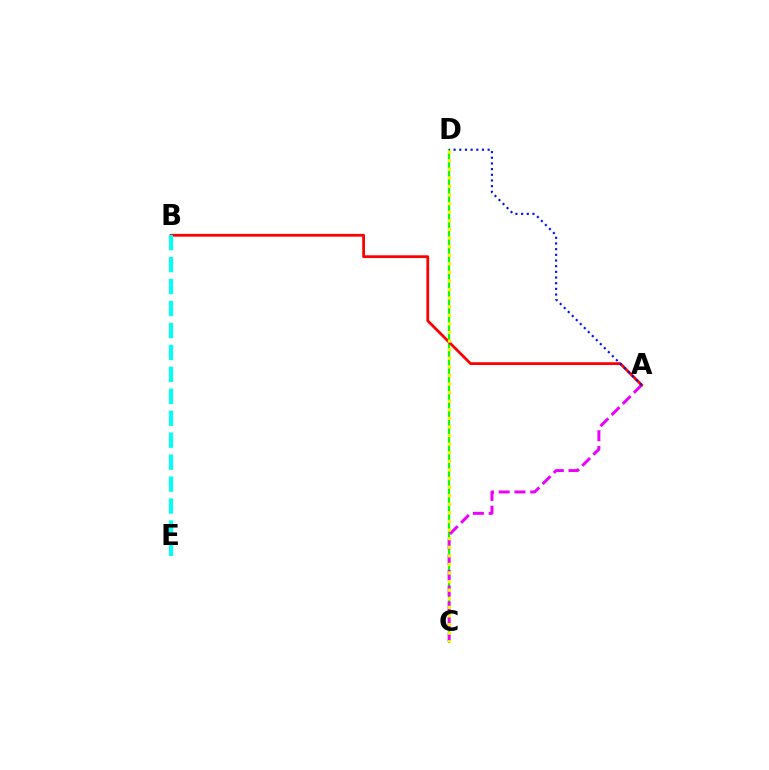{('C', 'D'): [{'color': '#08ff00', 'line_style': 'solid', 'thickness': 1.6}, {'color': '#fcf500', 'line_style': 'dotted', 'thickness': 2.33}], ('A', 'C'): [{'color': '#ee00ff', 'line_style': 'dashed', 'thickness': 2.14}], ('A', 'B'): [{'color': '#ff0000', 'line_style': 'solid', 'thickness': 2.0}], ('A', 'D'): [{'color': '#0010ff', 'line_style': 'dotted', 'thickness': 1.54}], ('B', 'E'): [{'color': '#00fff6', 'line_style': 'dashed', 'thickness': 2.98}]}